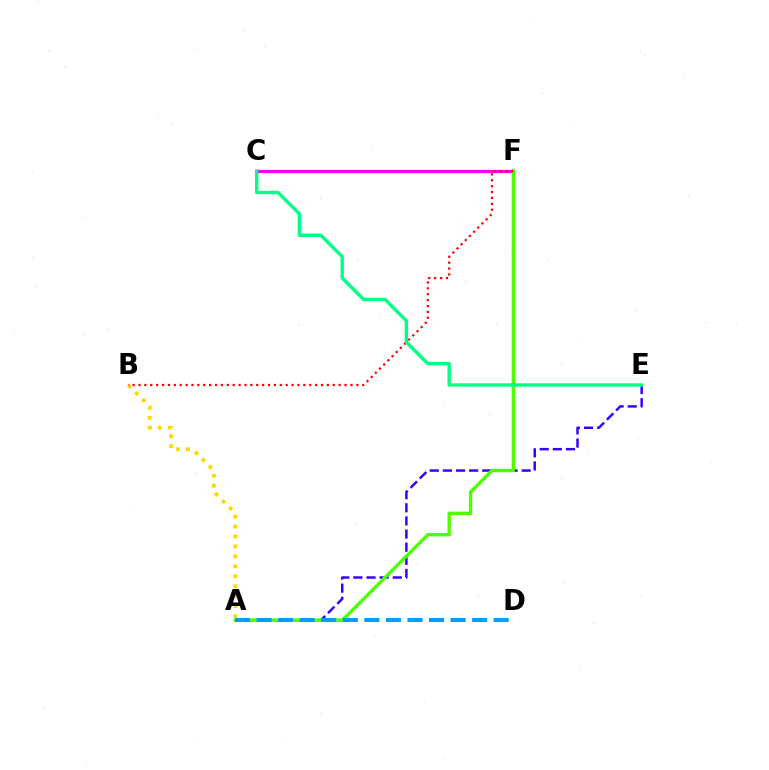{('C', 'F'): [{'color': '#ff00ed', 'line_style': 'solid', 'thickness': 2.29}], ('A', 'E'): [{'color': '#3700ff', 'line_style': 'dashed', 'thickness': 1.78}], ('A', 'F'): [{'color': '#4fff00', 'line_style': 'solid', 'thickness': 2.44}], ('A', 'B'): [{'color': '#ffd500', 'line_style': 'dotted', 'thickness': 2.7}], ('B', 'F'): [{'color': '#ff0000', 'line_style': 'dotted', 'thickness': 1.6}], ('A', 'D'): [{'color': '#009eff', 'line_style': 'dashed', 'thickness': 2.93}], ('C', 'E'): [{'color': '#00ff86', 'line_style': 'solid', 'thickness': 2.43}]}